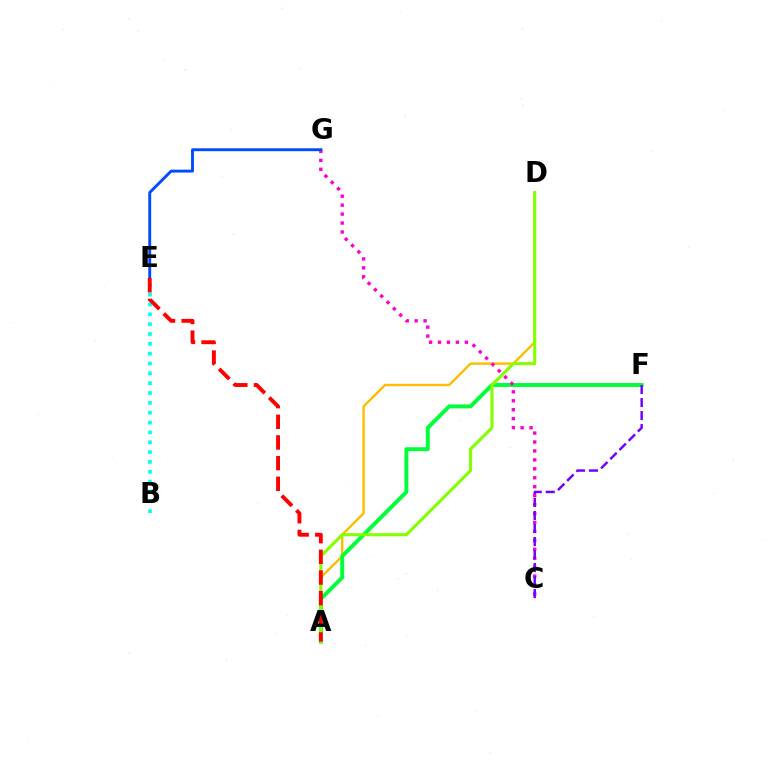{('A', 'D'): [{'color': '#ffbd00', 'line_style': 'solid', 'thickness': 1.73}, {'color': '#84ff00', 'line_style': 'solid', 'thickness': 2.23}], ('B', 'E'): [{'color': '#00fff6', 'line_style': 'dotted', 'thickness': 2.67}], ('A', 'F'): [{'color': '#00ff39', 'line_style': 'solid', 'thickness': 2.82}], ('C', 'G'): [{'color': '#ff00cf', 'line_style': 'dotted', 'thickness': 2.43}], ('C', 'F'): [{'color': '#7200ff', 'line_style': 'dashed', 'thickness': 1.77}], ('E', 'G'): [{'color': '#004bff', 'line_style': 'solid', 'thickness': 2.09}], ('A', 'E'): [{'color': '#ff0000', 'line_style': 'dashed', 'thickness': 2.81}]}